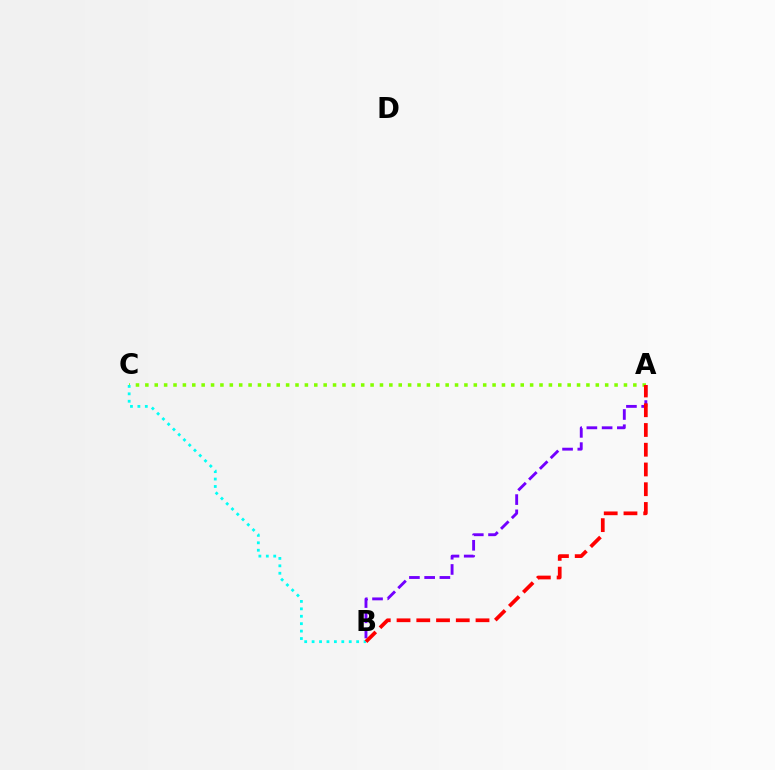{('A', 'C'): [{'color': '#84ff00', 'line_style': 'dotted', 'thickness': 2.55}], ('B', 'C'): [{'color': '#00fff6', 'line_style': 'dotted', 'thickness': 2.02}], ('A', 'B'): [{'color': '#7200ff', 'line_style': 'dashed', 'thickness': 2.07}, {'color': '#ff0000', 'line_style': 'dashed', 'thickness': 2.68}]}